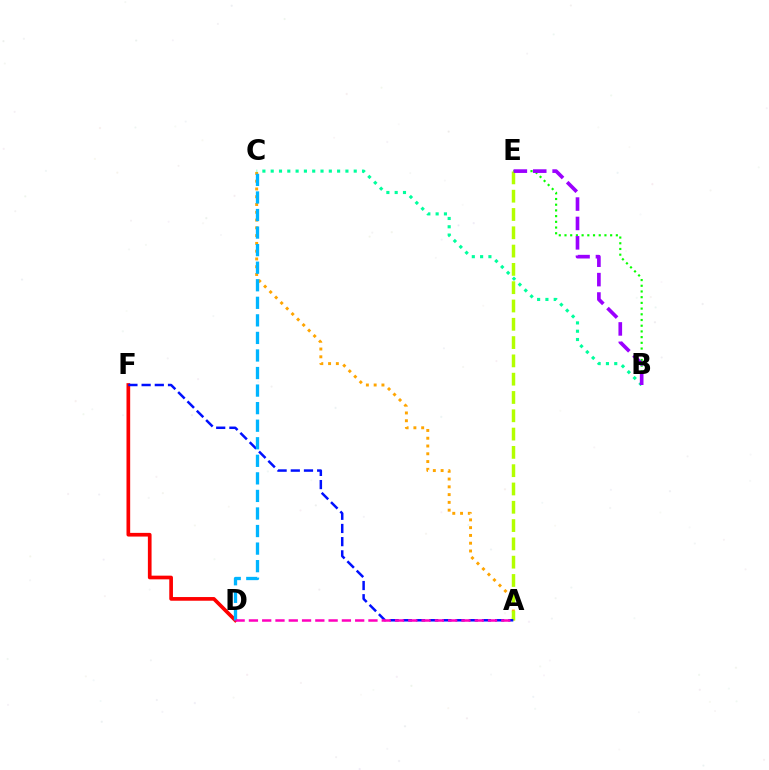{('B', 'E'): [{'color': '#08ff00', 'line_style': 'dotted', 'thickness': 1.55}, {'color': '#9b00ff', 'line_style': 'dashed', 'thickness': 2.63}], ('A', 'C'): [{'color': '#ffa500', 'line_style': 'dotted', 'thickness': 2.11}], ('D', 'F'): [{'color': '#ff0000', 'line_style': 'solid', 'thickness': 2.65}], ('A', 'E'): [{'color': '#b3ff00', 'line_style': 'dashed', 'thickness': 2.49}], ('A', 'F'): [{'color': '#0010ff', 'line_style': 'dashed', 'thickness': 1.79}], ('B', 'C'): [{'color': '#00ff9d', 'line_style': 'dotted', 'thickness': 2.26}], ('C', 'D'): [{'color': '#00b5ff', 'line_style': 'dashed', 'thickness': 2.38}], ('A', 'D'): [{'color': '#ff00bd', 'line_style': 'dashed', 'thickness': 1.8}]}